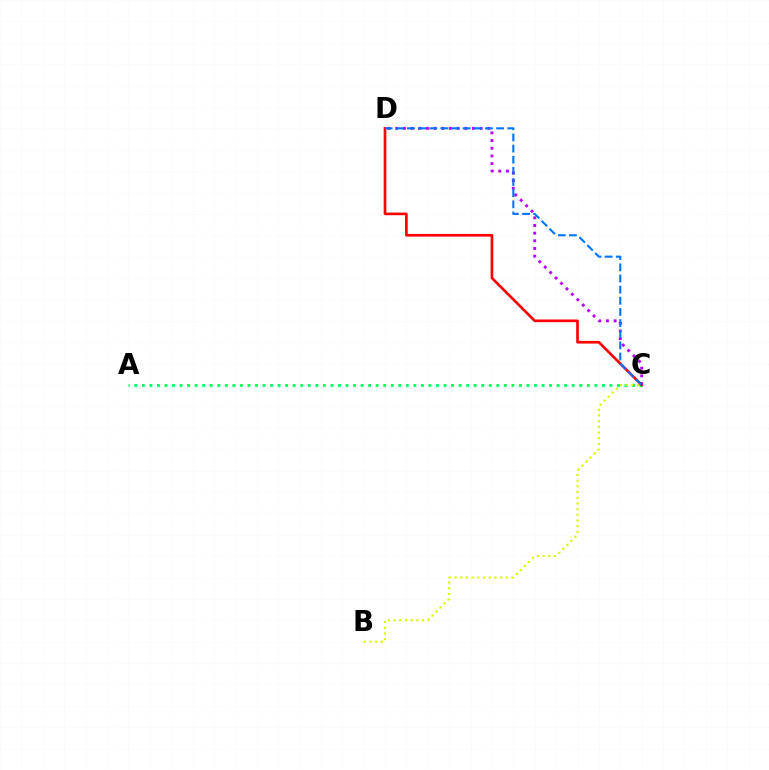{('C', 'D'): [{'color': '#b900ff', 'line_style': 'dotted', 'thickness': 2.09}, {'color': '#ff0000', 'line_style': 'solid', 'thickness': 1.92}, {'color': '#0074ff', 'line_style': 'dashed', 'thickness': 1.51}], ('A', 'C'): [{'color': '#00ff5c', 'line_style': 'dotted', 'thickness': 2.05}], ('B', 'C'): [{'color': '#d1ff00', 'line_style': 'dotted', 'thickness': 1.55}]}